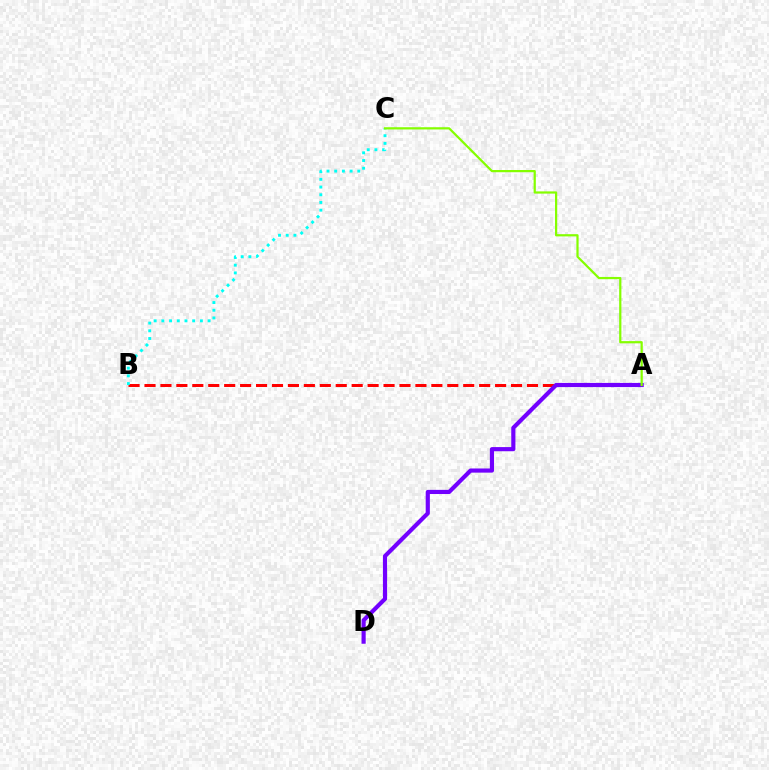{('A', 'B'): [{'color': '#ff0000', 'line_style': 'dashed', 'thickness': 2.16}], ('B', 'C'): [{'color': '#00fff6', 'line_style': 'dotted', 'thickness': 2.09}], ('A', 'D'): [{'color': '#7200ff', 'line_style': 'solid', 'thickness': 2.99}], ('A', 'C'): [{'color': '#84ff00', 'line_style': 'solid', 'thickness': 1.6}]}